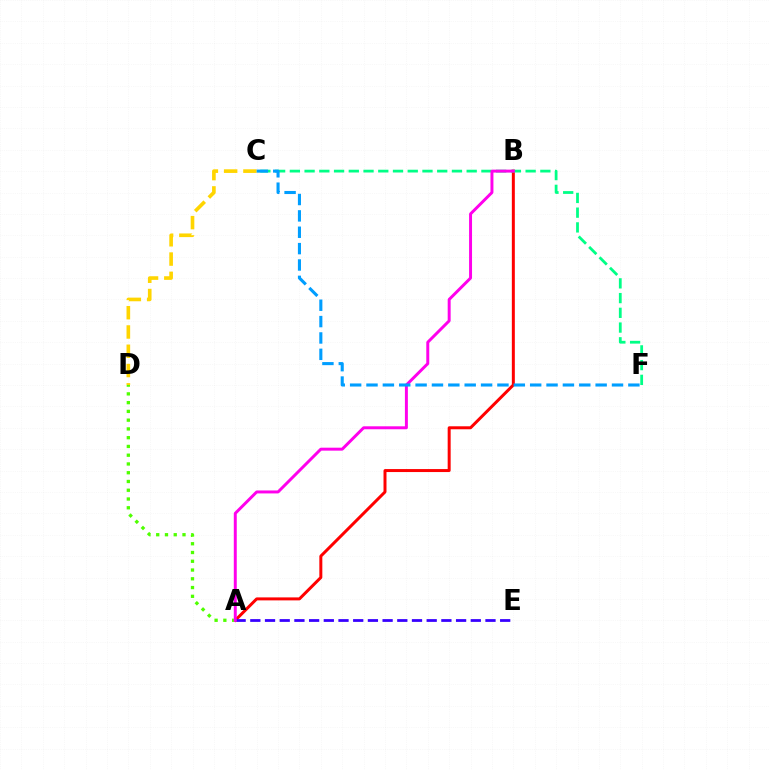{('A', 'B'): [{'color': '#ff0000', 'line_style': 'solid', 'thickness': 2.15}, {'color': '#ff00ed', 'line_style': 'solid', 'thickness': 2.13}], ('A', 'D'): [{'color': '#4fff00', 'line_style': 'dotted', 'thickness': 2.38}], ('C', 'D'): [{'color': '#ffd500', 'line_style': 'dashed', 'thickness': 2.62}], ('A', 'E'): [{'color': '#3700ff', 'line_style': 'dashed', 'thickness': 2.0}], ('C', 'F'): [{'color': '#00ff86', 'line_style': 'dashed', 'thickness': 2.0}, {'color': '#009eff', 'line_style': 'dashed', 'thickness': 2.22}]}